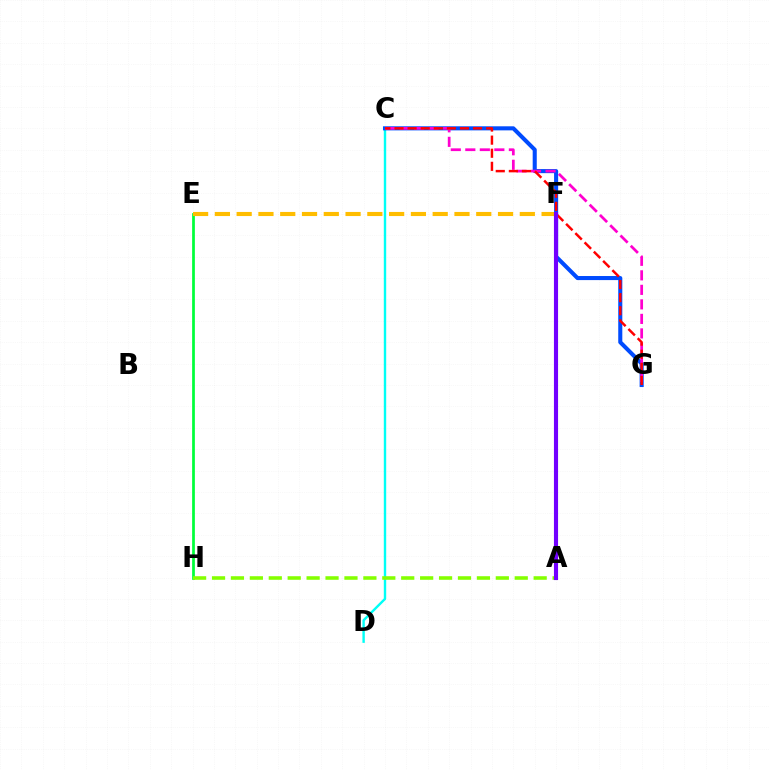{('E', 'H'): [{'color': '#00ff39', 'line_style': 'solid', 'thickness': 1.97}], ('C', 'D'): [{'color': '#00fff6', 'line_style': 'solid', 'thickness': 1.73}], ('A', 'H'): [{'color': '#84ff00', 'line_style': 'dashed', 'thickness': 2.57}], ('C', 'G'): [{'color': '#004bff', 'line_style': 'solid', 'thickness': 2.93}, {'color': '#ff00cf', 'line_style': 'dashed', 'thickness': 1.97}, {'color': '#ff0000', 'line_style': 'dashed', 'thickness': 1.78}], ('E', 'F'): [{'color': '#ffbd00', 'line_style': 'dashed', 'thickness': 2.96}], ('A', 'F'): [{'color': '#7200ff', 'line_style': 'solid', 'thickness': 2.97}]}